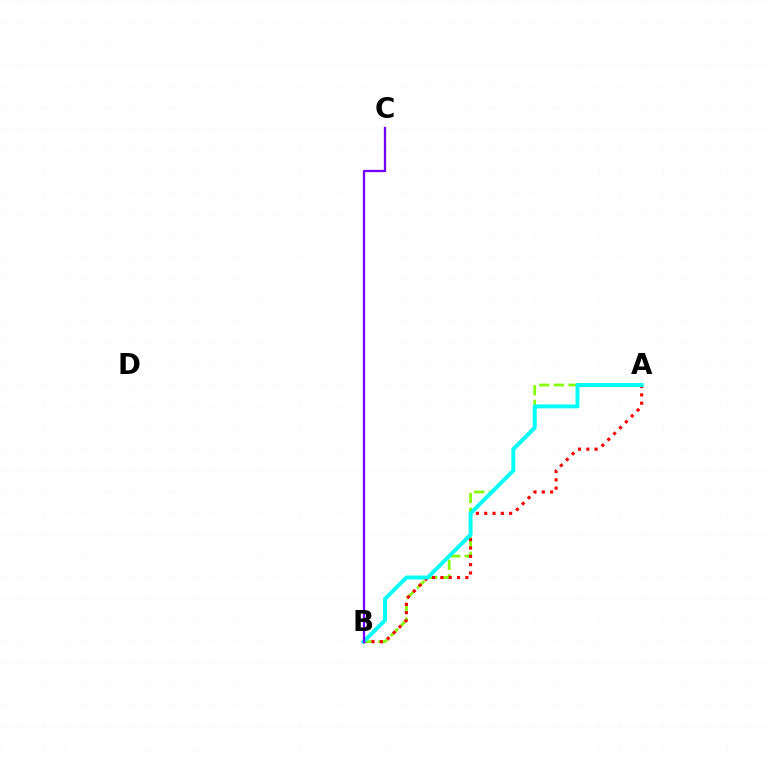{('A', 'B'): [{'color': '#84ff00', 'line_style': 'dashed', 'thickness': 2.0}, {'color': '#ff0000', 'line_style': 'dotted', 'thickness': 2.26}, {'color': '#00fff6', 'line_style': 'solid', 'thickness': 2.83}], ('B', 'C'): [{'color': '#7200ff', 'line_style': 'solid', 'thickness': 1.66}]}